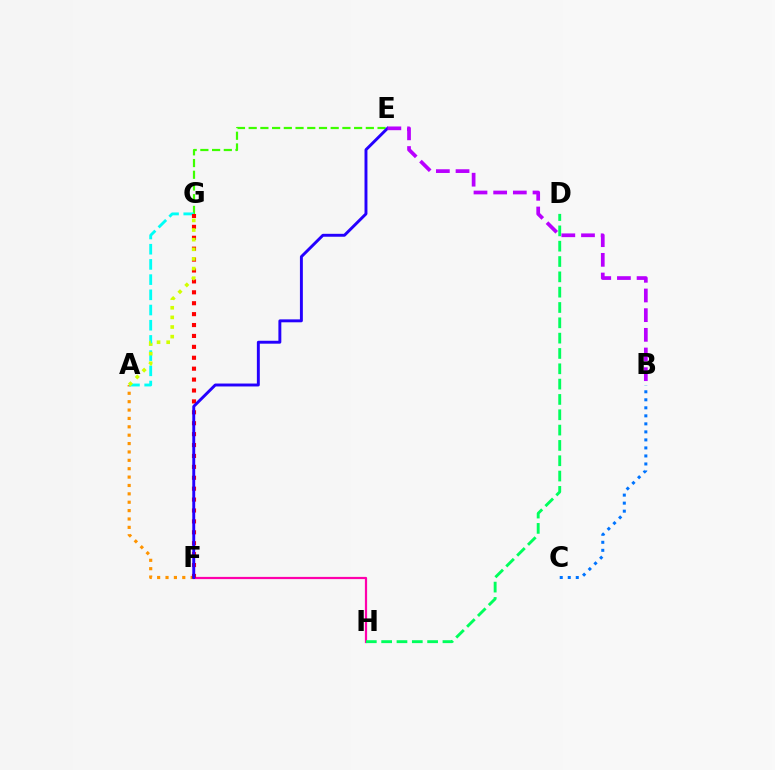{('F', 'H'): [{'color': '#ff00ac', 'line_style': 'solid', 'thickness': 1.59}], ('B', 'C'): [{'color': '#0074ff', 'line_style': 'dotted', 'thickness': 2.18}], ('D', 'H'): [{'color': '#00ff5c', 'line_style': 'dashed', 'thickness': 2.08}], ('E', 'G'): [{'color': '#3dff00', 'line_style': 'dashed', 'thickness': 1.59}], ('A', 'F'): [{'color': '#ff9400', 'line_style': 'dotted', 'thickness': 2.28}], ('A', 'G'): [{'color': '#00fff6', 'line_style': 'dashed', 'thickness': 2.06}, {'color': '#d1ff00', 'line_style': 'dotted', 'thickness': 2.62}], ('F', 'G'): [{'color': '#ff0000', 'line_style': 'dotted', 'thickness': 2.96}], ('E', 'F'): [{'color': '#2500ff', 'line_style': 'solid', 'thickness': 2.11}], ('B', 'E'): [{'color': '#b900ff', 'line_style': 'dashed', 'thickness': 2.67}]}